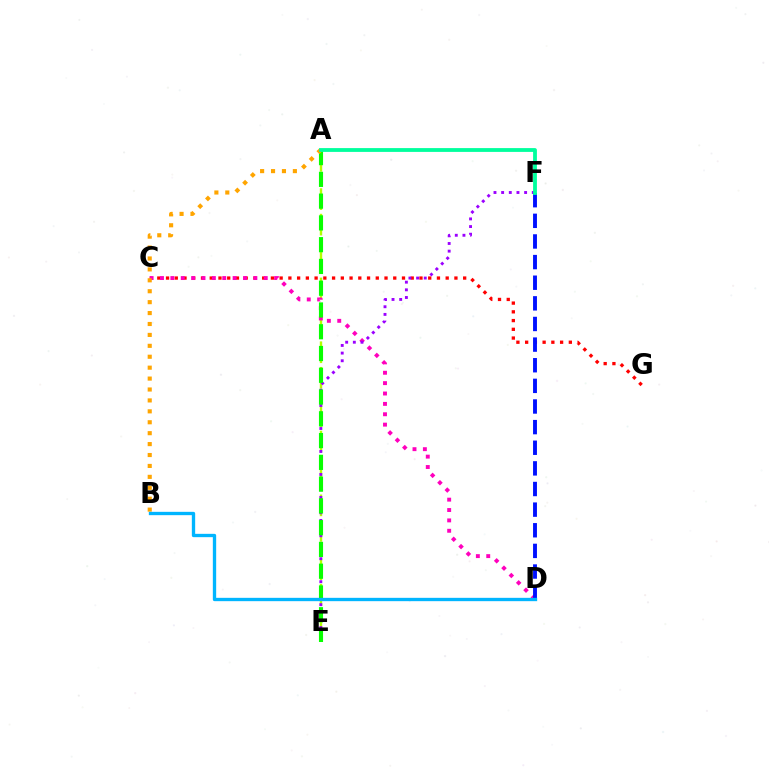{('A', 'E'): [{'color': '#b3ff00', 'line_style': 'dashed', 'thickness': 1.73}, {'color': '#08ff00', 'line_style': 'dashed', 'thickness': 2.96}], ('C', 'G'): [{'color': '#ff0000', 'line_style': 'dotted', 'thickness': 2.37}], ('C', 'D'): [{'color': '#ff00bd', 'line_style': 'dotted', 'thickness': 2.82}], ('E', 'F'): [{'color': '#9b00ff', 'line_style': 'dotted', 'thickness': 2.08}], ('D', 'F'): [{'color': '#0010ff', 'line_style': 'dashed', 'thickness': 2.8}], ('A', 'B'): [{'color': '#ffa500', 'line_style': 'dotted', 'thickness': 2.97}], ('A', 'F'): [{'color': '#00ff9d', 'line_style': 'solid', 'thickness': 2.75}], ('B', 'D'): [{'color': '#00b5ff', 'line_style': 'solid', 'thickness': 2.39}]}